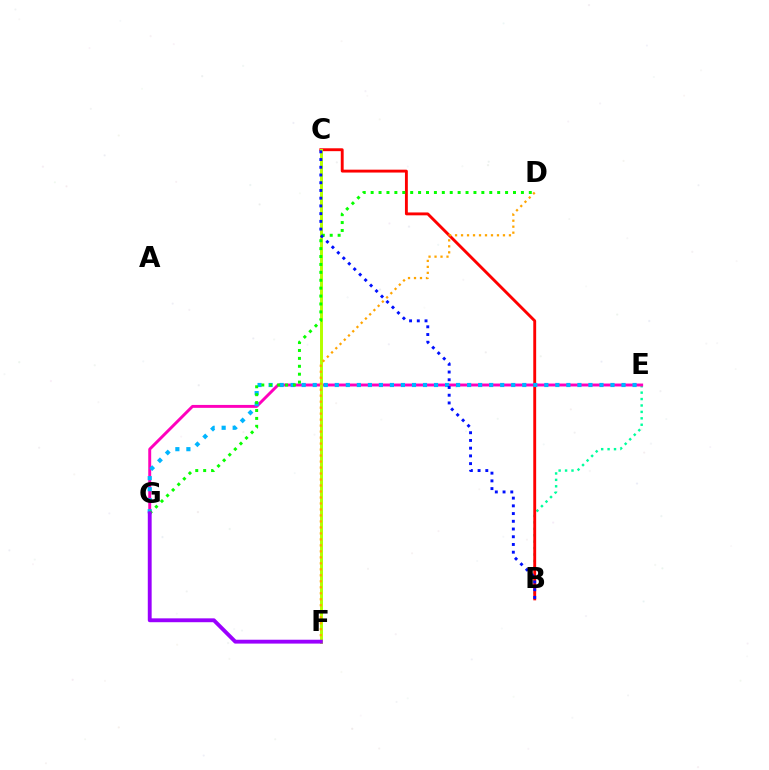{('B', 'E'): [{'color': '#00ff9d', 'line_style': 'dotted', 'thickness': 1.75}], ('E', 'G'): [{'color': '#ff00bd', 'line_style': 'solid', 'thickness': 2.11}, {'color': '#00b5ff', 'line_style': 'dotted', 'thickness': 3.0}], ('B', 'C'): [{'color': '#ff0000', 'line_style': 'solid', 'thickness': 2.07}, {'color': '#0010ff', 'line_style': 'dotted', 'thickness': 2.1}], ('C', 'F'): [{'color': '#b3ff00', 'line_style': 'solid', 'thickness': 2.13}], ('D', 'G'): [{'color': '#08ff00', 'line_style': 'dotted', 'thickness': 2.15}], ('D', 'F'): [{'color': '#ffa500', 'line_style': 'dotted', 'thickness': 1.63}], ('F', 'G'): [{'color': '#9b00ff', 'line_style': 'solid', 'thickness': 2.78}]}